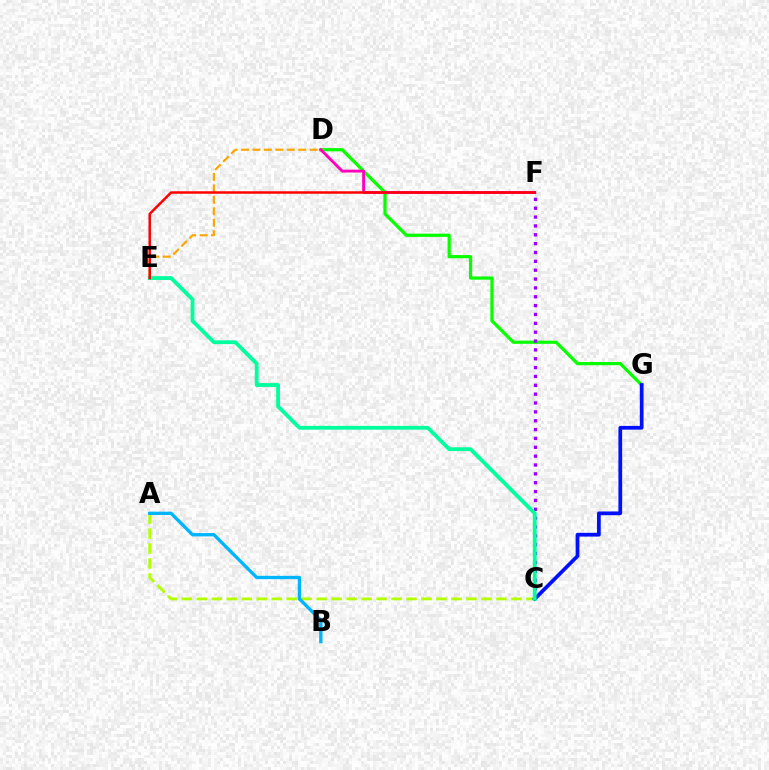{('D', 'G'): [{'color': '#08ff00', 'line_style': 'solid', 'thickness': 2.32}], ('C', 'F'): [{'color': '#9b00ff', 'line_style': 'dotted', 'thickness': 2.41}], ('D', 'E'): [{'color': '#ffa500', 'line_style': 'dashed', 'thickness': 1.55}], ('D', 'F'): [{'color': '#ff00bd', 'line_style': 'solid', 'thickness': 2.06}], ('A', 'C'): [{'color': '#b3ff00', 'line_style': 'dashed', 'thickness': 2.04}], ('C', 'G'): [{'color': '#0010ff', 'line_style': 'solid', 'thickness': 2.69}], ('C', 'E'): [{'color': '#00ff9d', 'line_style': 'solid', 'thickness': 2.74}], ('E', 'F'): [{'color': '#ff0000', 'line_style': 'solid', 'thickness': 1.79}], ('A', 'B'): [{'color': '#00b5ff', 'line_style': 'solid', 'thickness': 2.39}]}